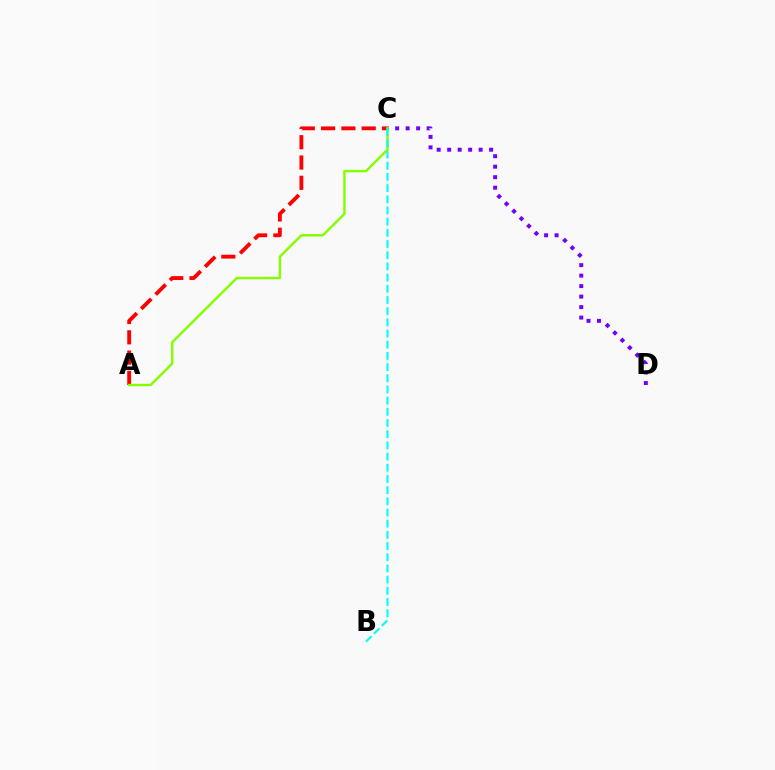{('C', 'D'): [{'color': '#7200ff', 'line_style': 'dotted', 'thickness': 2.85}], ('A', 'C'): [{'color': '#ff0000', 'line_style': 'dashed', 'thickness': 2.76}, {'color': '#84ff00', 'line_style': 'solid', 'thickness': 1.75}], ('B', 'C'): [{'color': '#00fff6', 'line_style': 'dashed', 'thickness': 1.52}]}